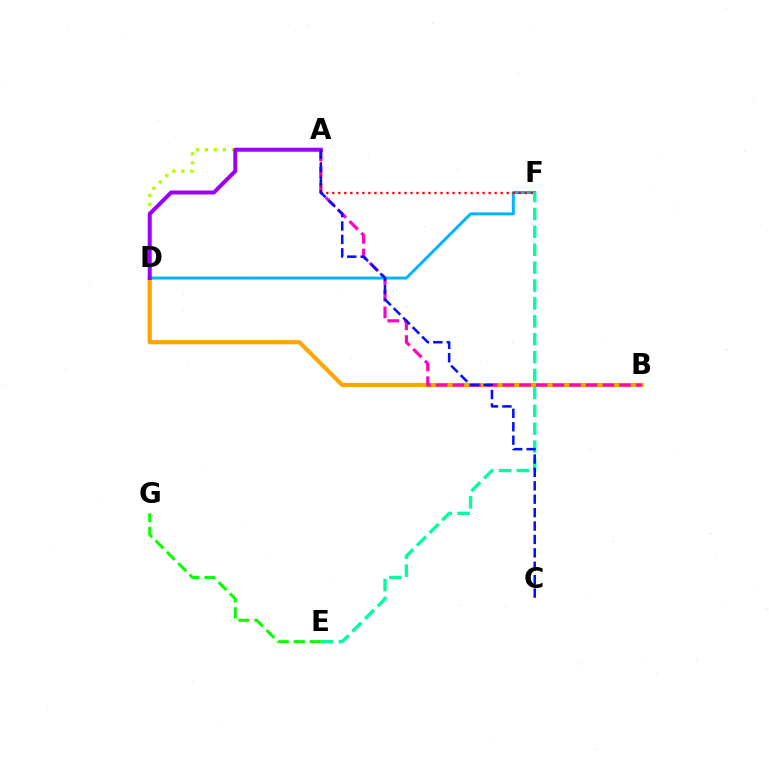{('A', 'D'): [{'color': '#b3ff00', 'line_style': 'dotted', 'thickness': 2.44}, {'color': '#9b00ff', 'line_style': 'solid', 'thickness': 2.87}], ('B', 'D'): [{'color': '#ffa500', 'line_style': 'solid', 'thickness': 2.99}], ('A', 'B'): [{'color': '#ff00bd', 'line_style': 'dashed', 'thickness': 2.27}], ('D', 'F'): [{'color': '#00b5ff', 'line_style': 'solid', 'thickness': 2.14}], ('A', 'F'): [{'color': '#ff0000', 'line_style': 'dotted', 'thickness': 1.63}], ('E', 'F'): [{'color': '#00ff9d', 'line_style': 'dashed', 'thickness': 2.43}], ('A', 'C'): [{'color': '#0010ff', 'line_style': 'dashed', 'thickness': 1.82}], ('E', 'G'): [{'color': '#08ff00', 'line_style': 'dashed', 'thickness': 2.18}]}